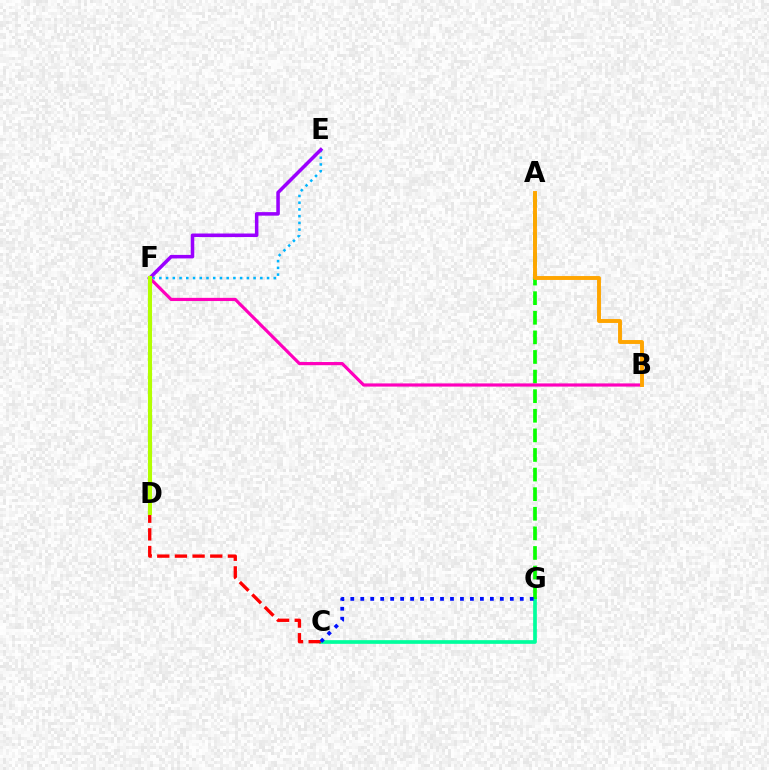{('C', 'G'): [{'color': '#00ff9d', 'line_style': 'solid', 'thickness': 2.66}, {'color': '#0010ff', 'line_style': 'dotted', 'thickness': 2.71}], ('A', 'G'): [{'color': '#08ff00', 'line_style': 'dashed', 'thickness': 2.66}], ('E', 'F'): [{'color': '#00b5ff', 'line_style': 'dotted', 'thickness': 1.83}, {'color': '#9b00ff', 'line_style': 'solid', 'thickness': 2.54}], ('C', 'D'): [{'color': '#ff0000', 'line_style': 'dashed', 'thickness': 2.4}], ('B', 'F'): [{'color': '#ff00bd', 'line_style': 'solid', 'thickness': 2.29}], ('A', 'B'): [{'color': '#ffa500', 'line_style': 'solid', 'thickness': 2.81}], ('D', 'F'): [{'color': '#b3ff00', 'line_style': 'solid', 'thickness': 2.97}]}